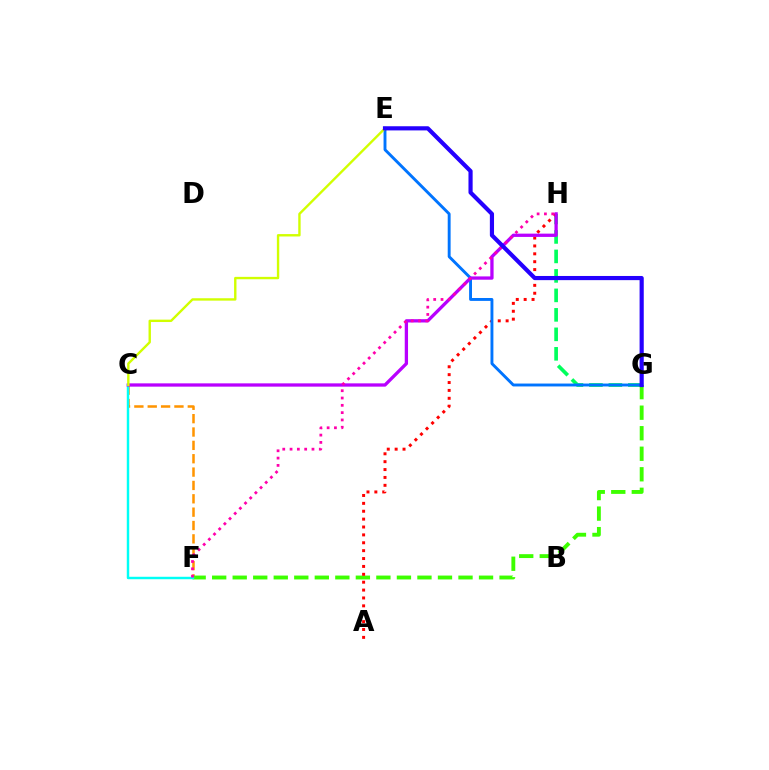{('C', 'F'): [{'color': '#ff9400', 'line_style': 'dashed', 'thickness': 1.81}, {'color': '#00fff6', 'line_style': 'solid', 'thickness': 1.76}], ('G', 'H'): [{'color': '#00ff5c', 'line_style': 'dashed', 'thickness': 2.65}], ('F', 'G'): [{'color': '#3dff00', 'line_style': 'dashed', 'thickness': 2.79}], ('A', 'H'): [{'color': '#ff0000', 'line_style': 'dotted', 'thickness': 2.14}], ('E', 'G'): [{'color': '#0074ff', 'line_style': 'solid', 'thickness': 2.09}, {'color': '#2500ff', 'line_style': 'solid', 'thickness': 3.0}], ('C', 'H'): [{'color': '#b900ff', 'line_style': 'solid', 'thickness': 2.37}], ('F', 'H'): [{'color': '#ff00ac', 'line_style': 'dotted', 'thickness': 1.99}], ('C', 'E'): [{'color': '#d1ff00', 'line_style': 'solid', 'thickness': 1.72}]}